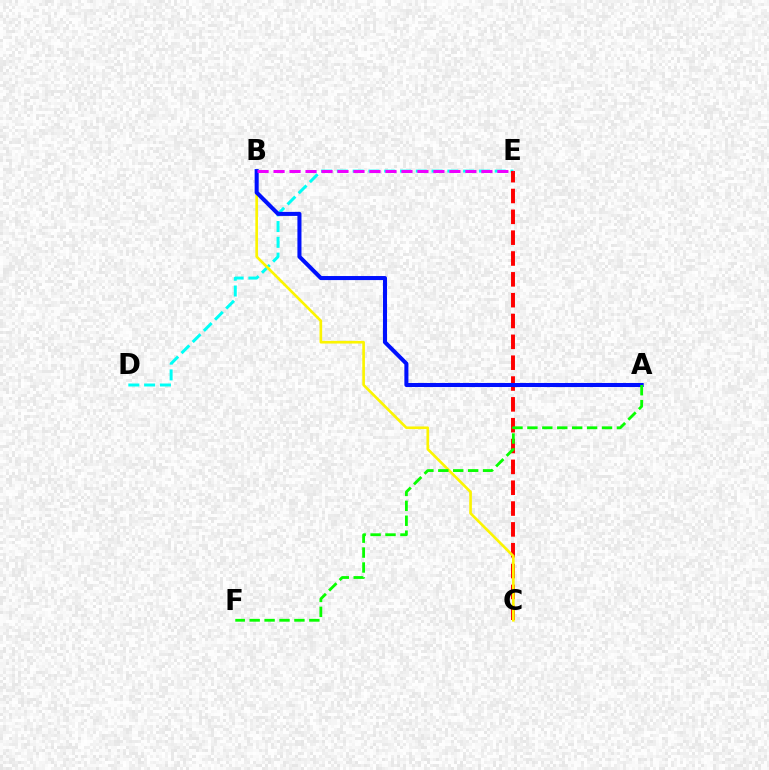{('D', 'E'): [{'color': '#00fff6', 'line_style': 'dashed', 'thickness': 2.14}], ('C', 'E'): [{'color': '#ff0000', 'line_style': 'dashed', 'thickness': 2.83}], ('B', 'C'): [{'color': '#fcf500', 'line_style': 'solid', 'thickness': 1.9}], ('A', 'B'): [{'color': '#0010ff', 'line_style': 'solid', 'thickness': 2.92}], ('B', 'E'): [{'color': '#ee00ff', 'line_style': 'dashed', 'thickness': 2.17}], ('A', 'F'): [{'color': '#08ff00', 'line_style': 'dashed', 'thickness': 2.03}]}